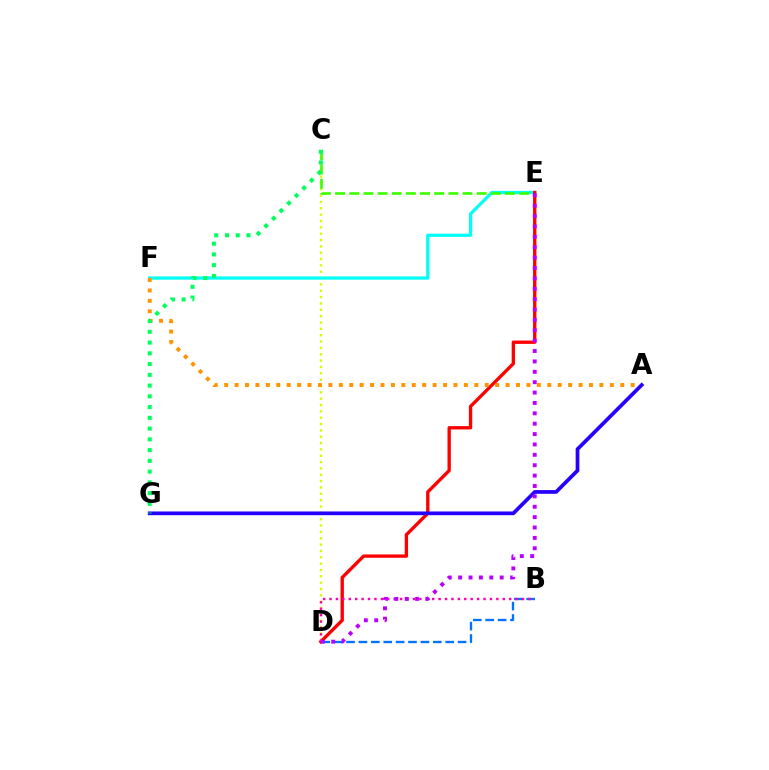{('C', 'D'): [{'color': '#d1ff00', 'line_style': 'dotted', 'thickness': 1.72}], ('E', 'F'): [{'color': '#00fff6', 'line_style': 'solid', 'thickness': 2.33}], ('B', 'D'): [{'color': '#0074ff', 'line_style': 'dashed', 'thickness': 1.68}, {'color': '#ff00ac', 'line_style': 'dotted', 'thickness': 1.74}], ('C', 'E'): [{'color': '#3dff00', 'line_style': 'dashed', 'thickness': 1.92}], ('D', 'E'): [{'color': '#ff0000', 'line_style': 'solid', 'thickness': 2.41}, {'color': '#b900ff', 'line_style': 'dotted', 'thickness': 2.82}], ('A', 'F'): [{'color': '#ff9400', 'line_style': 'dotted', 'thickness': 2.83}], ('A', 'G'): [{'color': '#2500ff', 'line_style': 'solid', 'thickness': 2.68}], ('C', 'G'): [{'color': '#00ff5c', 'line_style': 'dotted', 'thickness': 2.92}]}